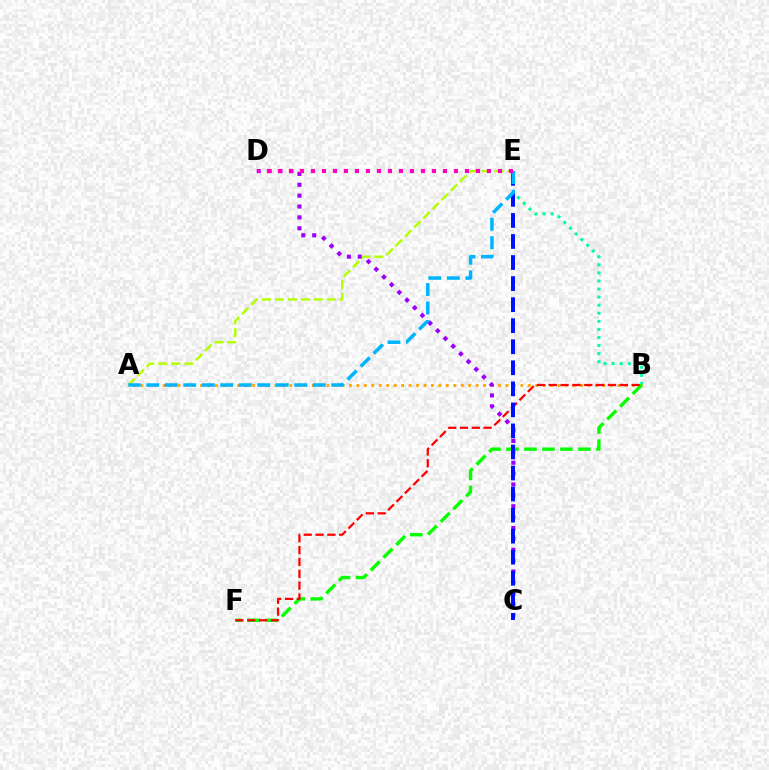{('B', 'E'): [{'color': '#00ff9d', 'line_style': 'dotted', 'thickness': 2.19}], ('A', 'E'): [{'color': '#b3ff00', 'line_style': 'dashed', 'thickness': 1.76}, {'color': '#00b5ff', 'line_style': 'dashed', 'thickness': 2.51}], ('A', 'B'): [{'color': '#ffa500', 'line_style': 'dotted', 'thickness': 2.02}], ('B', 'F'): [{'color': '#08ff00', 'line_style': 'dashed', 'thickness': 2.45}, {'color': '#ff0000', 'line_style': 'dashed', 'thickness': 1.61}], ('C', 'D'): [{'color': '#9b00ff', 'line_style': 'dotted', 'thickness': 2.96}], ('C', 'E'): [{'color': '#0010ff', 'line_style': 'dashed', 'thickness': 2.86}], ('D', 'E'): [{'color': '#ff00bd', 'line_style': 'dotted', 'thickness': 2.99}]}